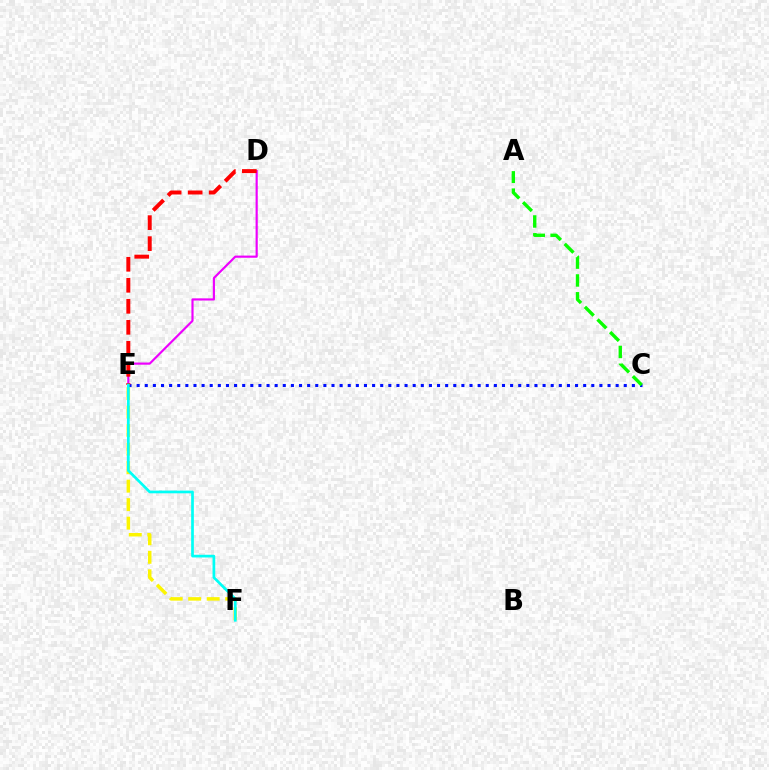{('D', 'E'): [{'color': '#ee00ff', 'line_style': 'solid', 'thickness': 1.56}, {'color': '#ff0000', 'line_style': 'dashed', 'thickness': 2.85}], ('E', 'F'): [{'color': '#fcf500', 'line_style': 'dashed', 'thickness': 2.51}, {'color': '#00fff6', 'line_style': 'solid', 'thickness': 1.95}], ('C', 'E'): [{'color': '#0010ff', 'line_style': 'dotted', 'thickness': 2.21}], ('A', 'C'): [{'color': '#08ff00', 'line_style': 'dashed', 'thickness': 2.42}]}